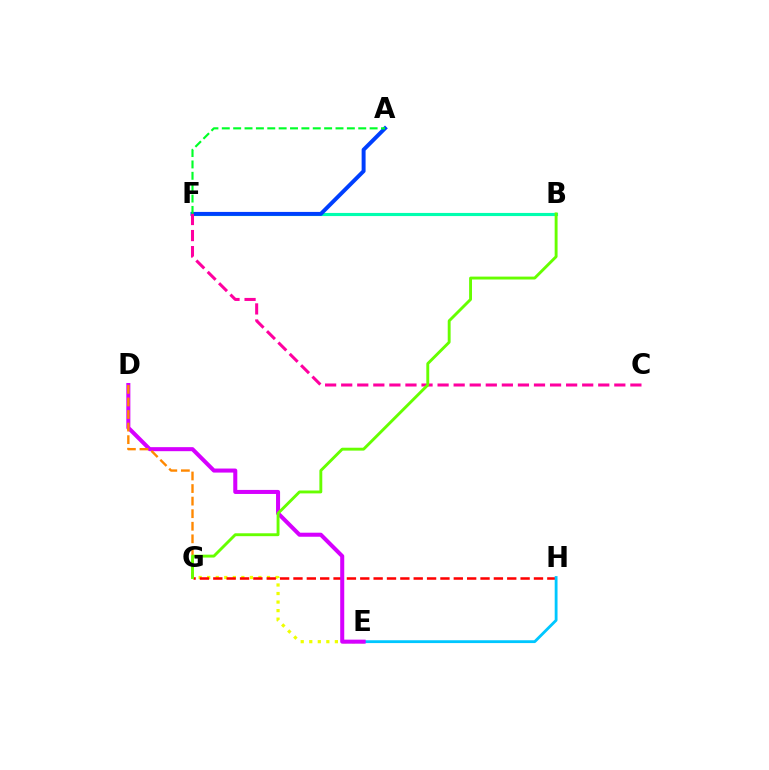{('B', 'F'): [{'color': '#4f00ff', 'line_style': 'dashed', 'thickness': 2.16}, {'color': '#00ffaf', 'line_style': 'solid', 'thickness': 2.26}], ('E', 'G'): [{'color': '#eeff00', 'line_style': 'dotted', 'thickness': 2.32}], ('G', 'H'): [{'color': '#ff0000', 'line_style': 'dashed', 'thickness': 1.82}], ('E', 'H'): [{'color': '#00c7ff', 'line_style': 'solid', 'thickness': 2.03}], ('D', 'E'): [{'color': '#d600ff', 'line_style': 'solid', 'thickness': 2.91}], ('D', 'G'): [{'color': '#ff8800', 'line_style': 'dashed', 'thickness': 1.71}], ('A', 'F'): [{'color': '#003fff', 'line_style': 'solid', 'thickness': 2.85}, {'color': '#00ff27', 'line_style': 'dashed', 'thickness': 1.54}], ('C', 'F'): [{'color': '#ff00a0', 'line_style': 'dashed', 'thickness': 2.18}], ('B', 'G'): [{'color': '#66ff00', 'line_style': 'solid', 'thickness': 2.08}]}